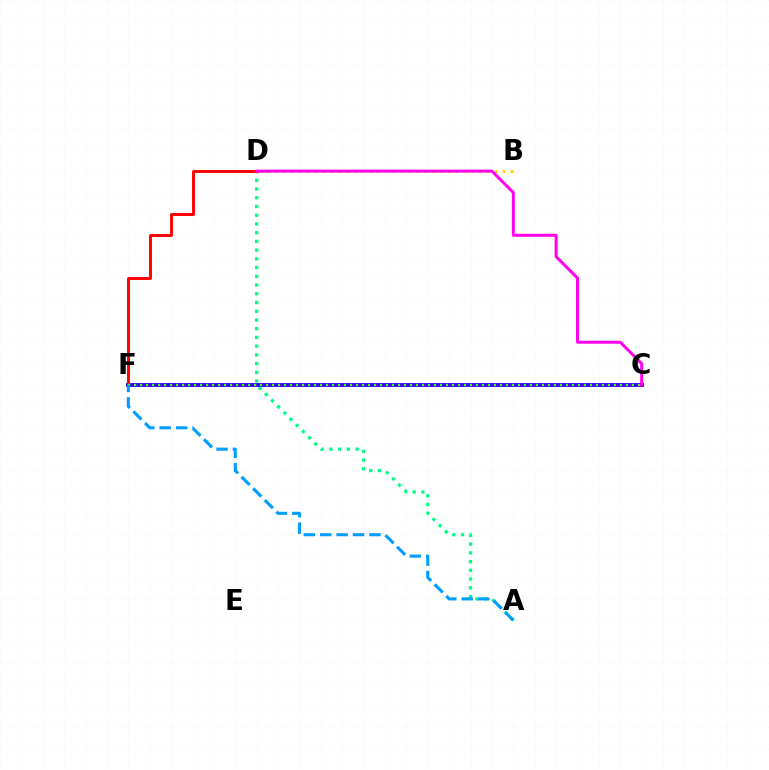{('A', 'D'): [{'color': '#00ff86', 'line_style': 'dotted', 'thickness': 2.37}], ('C', 'F'): [{'color': '#3700ff', 'line_style': 'solid', 'thickness': 2.81}, {'color': '#4fff00', 'line_style': 'dotted', 'thickness': 1.63}], ('D', 'F'): [{'color': '#ff0000', 'line_style': 'solid', 'thickness': 2.09}], ('B', 'D'): [{'color': '#ffd500', 'line_style': 'dotted', 'thickness': 2.13}], ('C', 'D'): [{'color': '#ff00ed', 'line_style': 'solid', 'thickness': 2.14}], ('A', 'F'): [{'color': '#009eff', 'line_style': 'dashed', 'thickness': 2.23}]}